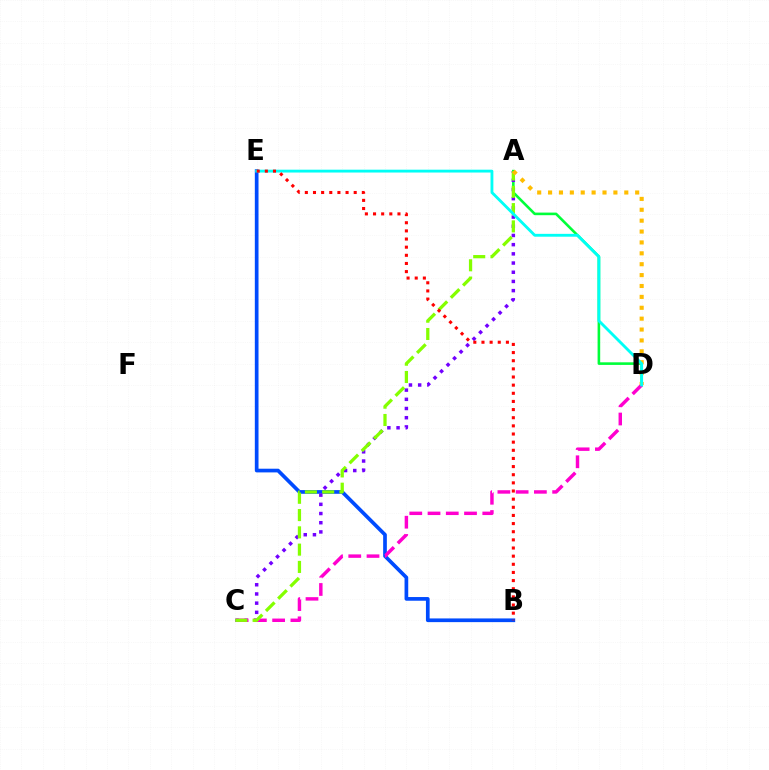{('B', 'E'): [{'color': '#004bff', 'line_style': 'solid', 'thickness': 2.66}, {'color': '#ff0000', 'line_style': 'dotted', 'thickness': 2.21}], ('A', 'D'): [{'color': '#00ff39', 'line_style': 'solid', 'thickness': 1.87}, {'color': '#ffbd00', 'line_style': 'dotted', 'thickness': 2.96}], ('A', 'C'): [{'color': '#7200ff', 'line_style': 'dotted', 'thickness': 2.5}, {'color': '#84ff00', 'line_style': 'dashed', 'thickness': 2.35}], ('C', 'D'): [{'color': '#ff00cf', 'line_style': 'dashed', 'thickness': 2.48}], ('D', 'E'): [{'color': '#00fff6', 'line_style': 'solid', 'thickness': 2.05}]}